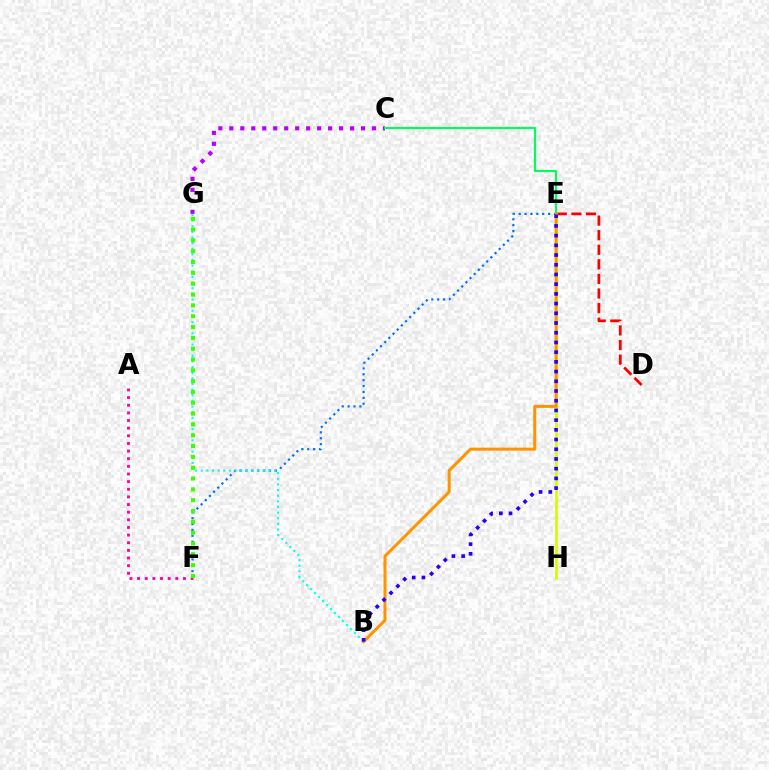{('C', 'G'): [{'color': '#b900ff', 'line_style': 'dotted', 'thickness': 2.98}], ('E', 'F'): [{'color': '#0074ff', 'line_style': 'dotted', 'thickness': 1.6}], ('A', 'F'): [{'color': '#ff00ac', 'line_style': 'dotted', 'thickness': 2.08}], ('B', 'G'): [{'color': '#00fff6', 'line_style': 'dotted', 'thickness': 1.53}], ('F', 'G'): [{'color': '#3dff00', 'line_style': 'dotted', 'thickness': 2.94}], ('D', 'E'): [{'color': '#ff0000', 'line_style': 'dashed', 'thickness': 1.98}], ('E', 'H'): [{'color': '#d1ff00', 'line_style': 'solid', 'thickness': 1.96}], ('C', 'E'): [{'color': '#00ff5c', 'line_style': 'solid', 'thickness': 1.55}], ('B', 'E'): [{'color': '#ff9400', 'line_style': 'solid', 'thickness': 2.16}, {'color': '#2500ff', 'line_style': 'dotted', 'thickness': 2.64}]}